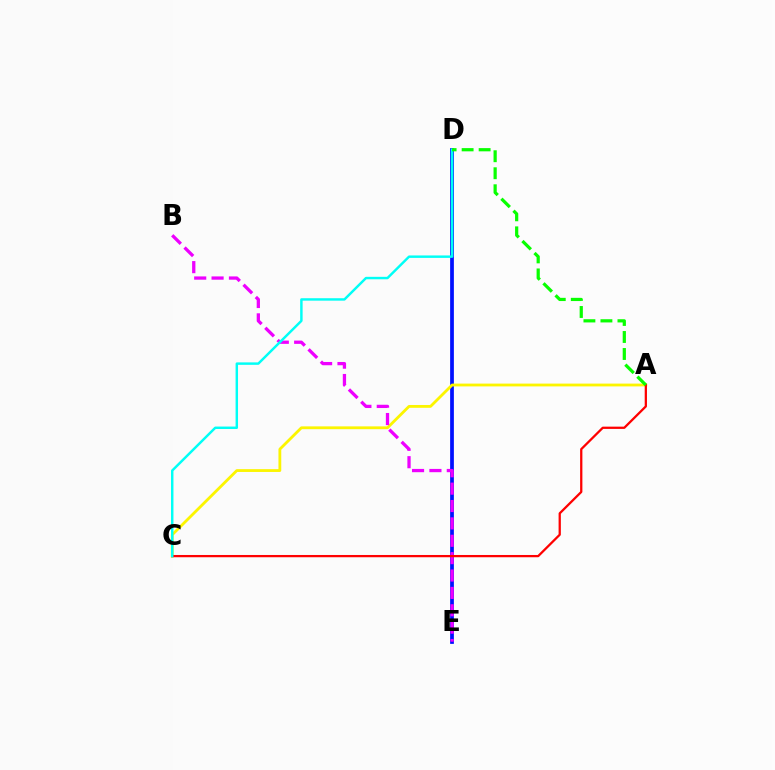{('D', 'E'): [{'color': '#0010ff', 'line_style': 'solid', 'thickness': 2.7}], ('A', 'C'): [{'color': '#fcf500', 'line_style': 'solid', 'thickness': 2.02}, {'color': '#ff0000', 'line_style': 'solid', 'thickness': 1.63}], ('B', 'E'): [{'color': '#ee00ff', 'line_style': 'dashed', 'thickness': 2.36}], ('C', 'D'): [{'color': '#00fff6', 'line_style': 'solid', 'thickness': 1.76}], ('A', 'D'): [{'color': '#08ff00', 'line_style': 'dashed', 'thickness': 2.31}]}